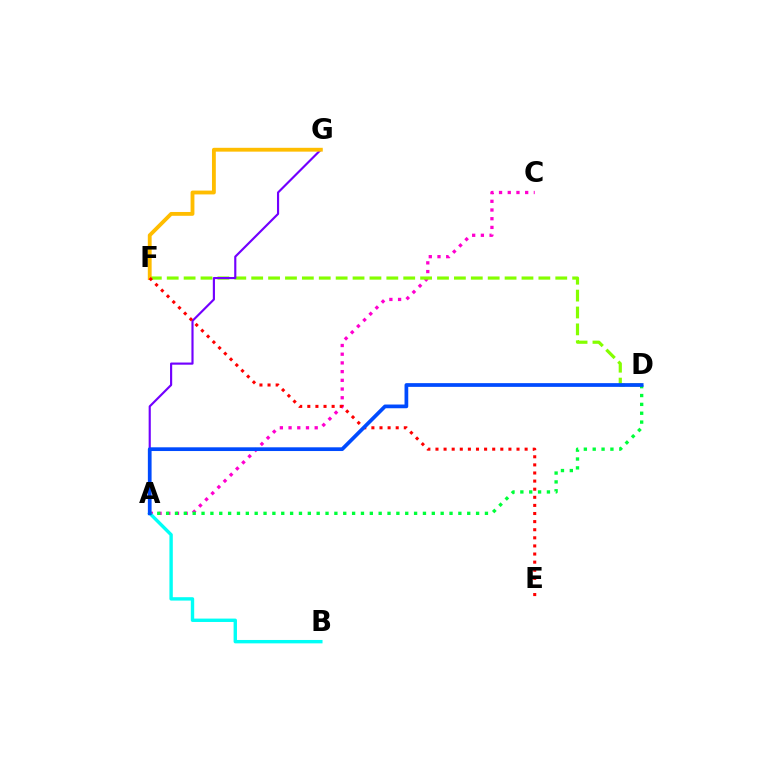{('A', 'C'): [{'color': '#ff00cf', 'line_style': 'dotted', 'thickness': 2.37}], ('D', 'F'): [{'color': '#84ff00', 'line_style': 'dashed', 'thickness': 2.29}], ('A', 'B'): [{'color': '#00fff6', 'line_style': 'solid', 'thickness': 2.44}], ('A', 'D'): [{'color': '#00ff39', 'line_style': 'dotted', 'thickness': 2.41}, {'color': '#004bff', 'line_style': 'solid', 'thickness': 2.68}], ('A', 'G'): [{'color': '#7200ff', 'line_style': 'solid', 'thickness': 1.55}], ('F', 'G'): [{'color': '#ffbd00', 'line_style': 'solid', 'thickness': 2.76}], ('E', 'F'): [{'color': '#ff0000', 'line_style': 'dotted', 'thickness': 2.2}]}